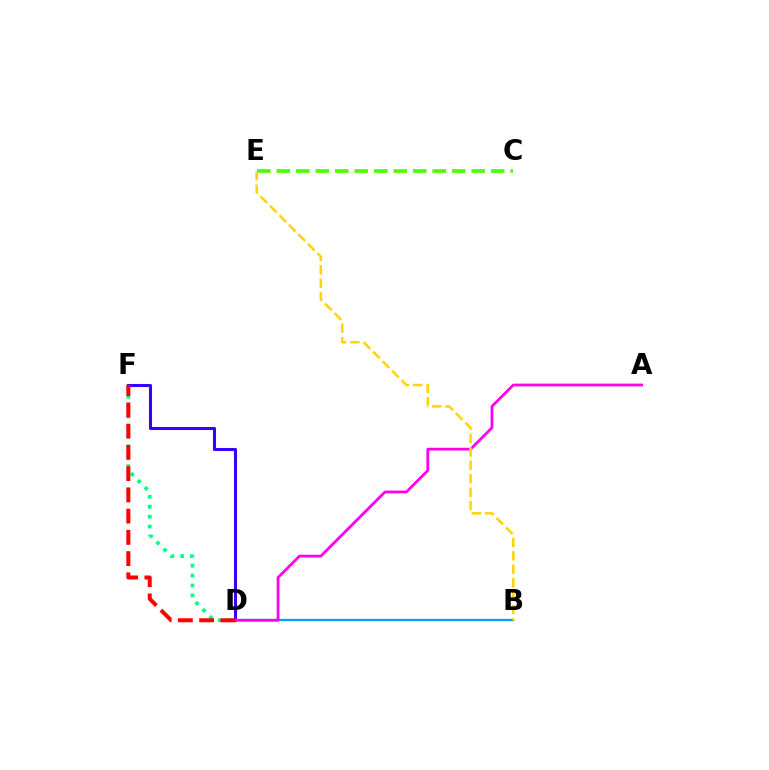{('D', 'F'): [{'color': '#00ff86', 'line_style': 'dotted', 'thickness': 2.69}, {'color': '#3700ff', 'line_style': 'solid', 'thickness': 2.2}, {'color': '#ff0000', 'line_style': 'dashed', 'thickness': 2.89}], ('B', 'D'): [{'color': '#009eff', 'line_style': 'solid', 'thickness': 1.64}], ('A', 'D'): [{'color': '#ff00ed', 'line_style': 'solid', 'thickness': 1.99}], ('C', 'E'): [{'color': '#4fff00', 'line_style': 'dashed', 'thickness': 2.65}], ('B', 'E'): [{'color': '#ffd500', 'line_style': 'dashed', 'thickness': 1.82}]}